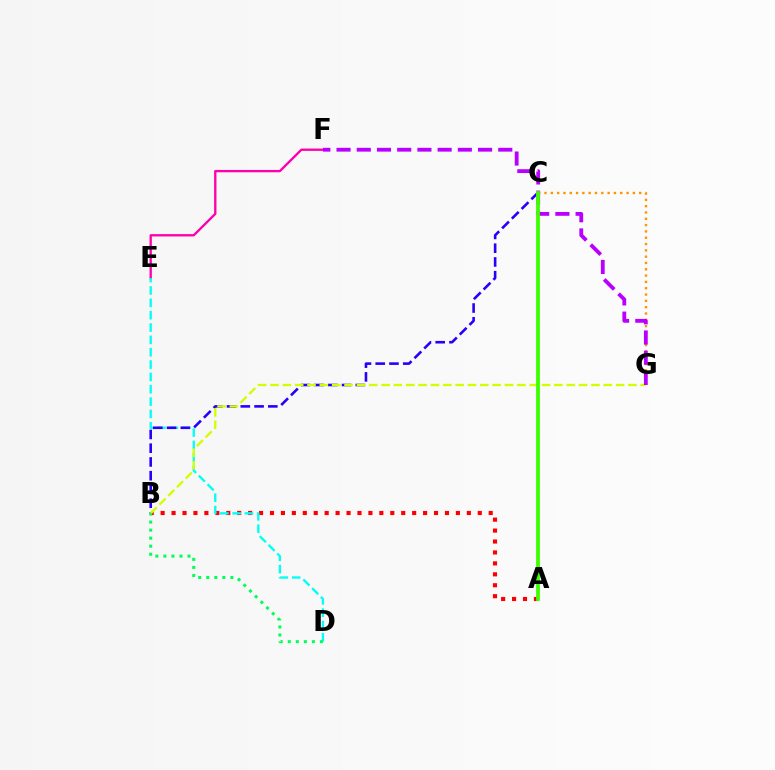{('E', 'F'): [{'color': '#ff00ac', 'line_style': 'solid', 'thickness': 1.68}], ('C', 'G'): [{'color': '#ff9400', 'line_style': 'dotted', 'thickness': 1.72}], ('A', 'B'): [{'color': '#ff0000', 'line_style': 'dotted', 'thickness': 2.97}], ('D', 'E'): [{'color': '#00fff6', 'line_style': 'dashed', 'thickness': 1.68}], ('A', 'C'): [{'color': '#0074ff', 'line_style': 'dotted', 'thickness': 1.57}, {'color': '#3dff00', 'line_style': 'solid', 'thickness': 2.71}], ('B', 'C'): [{'color': '#2500ff', 'line_style': 'dashed', 'thickness': 1.87}], ('B', 'G'): [{'color': '#d1ff00', 'line_style': 'dashed', 'thickness': 1.68}], ('F', 'G'): [{'color': '#b900ff', 'line_style': 'dashed', 'thickness': 2.75}], ('B', 'D'): [{'color': '#00ff5c', 'line_style': 'dotted', 'thickness': 2.18}]}